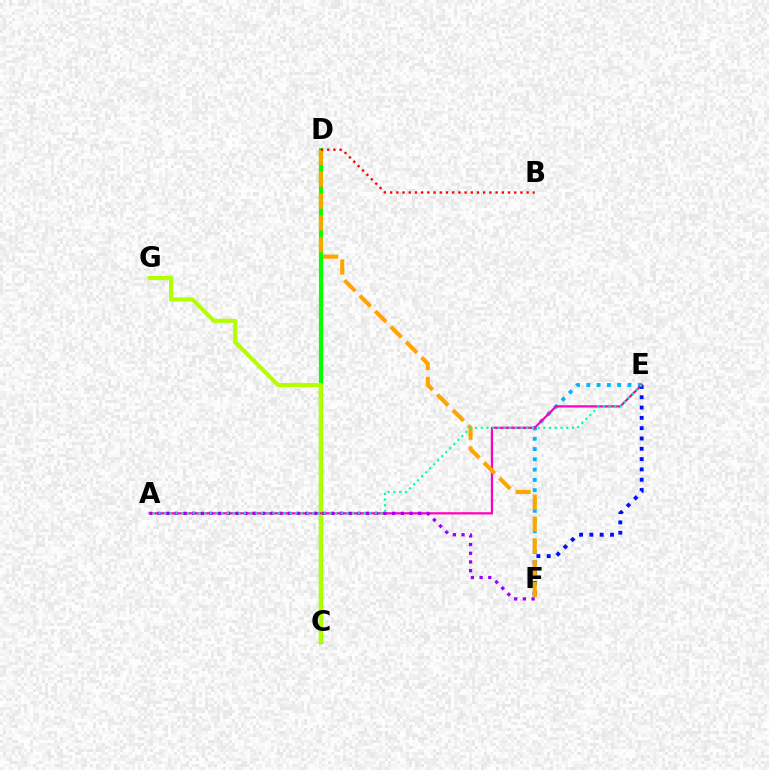{('E', 'F'): [{'color': '#00b5ff', 'line_style': 'dotted', 'thickness': 2.79}, {'color': '#0010ff', 'line_style': 'dotted', 'thickness': 2.8}], ('C', 'D'): [{'color': '#08ff00', 'line_style': 'solid', 'thickness': 3.0}], ('C', 'G'): [{'color': '#b3ff00', 'line_style': 'solid', 'thickness': 2.97}], ('A', 'E'): [{'color': '#ff00bd', 'line_style': 'solid', 'thickness': 1.61}, {'color': '#00ff9d', 'line_style': 'dotted', 'thickness': 1.55}], ('A', 'F'): [{'color': '#9b00ff', 'line_style': 'dotted', 'thickness': 2.36}], ('D', 'F'): [{'color': '#ffa500', 'line_style': 'dashed', 'thickness': 2.97}], ('B', 'D'): [{'color': '#ff0000', 'line_style': 'dotted', 'thickness': 1.69}]}